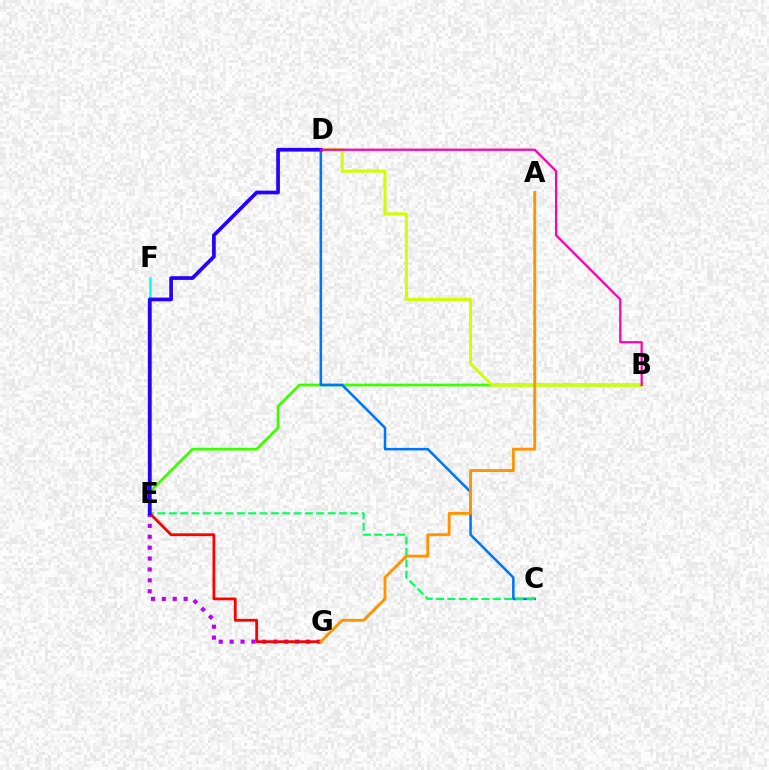{('B', 'E'): [{'color': '#3dff00', 'line_style': 'solid', 'thickness': 1.98}], ('C', 'D'): [{'color': '#0074ff', 'line_style': 'solid', 'thickness': 1.82}], ('E', 'G'): [{'color': '#b900ff', 'line_style': 'dotted', 'thickness': 2.96}, {'color': '#ff0000', 'line_style': 'solid', 'thickness': 2.01}], ('C', 'E'): [{'color': '#00ff5c', 'line_style': 'dashed', 'thickness': 1.54}], ('E', 'F'): [{'color': '#00fff6', 'line_style': 'solid', 'thickness': 1.81}], ('B', 'D'): [{'color': '#d1ff00', 'line_style': 'solid', 'thickness': 2.17}, {'color': '#ff00ac', 'line_style': 'solid', 'thickness': 1.6}], ('D', 'E'): [{'color': '#2500ff', 'line_style': 'solid', 'thickness': 2.67}], ('A', 'G'): [{'color': '#ff9400', 'line_style': 'solid', 'thickness': 2.07}]}